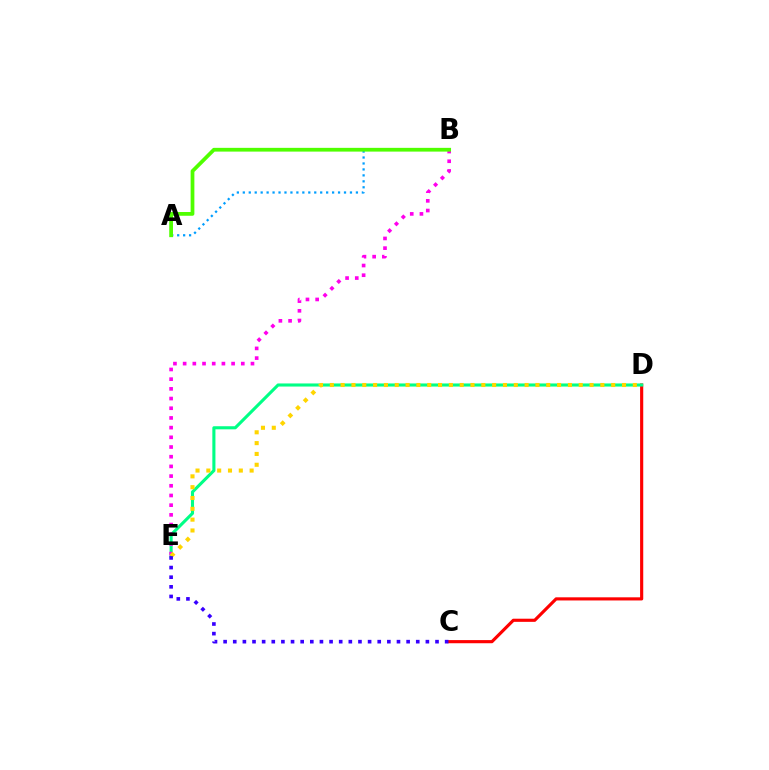{('C', 'D'): [{'color': '#ff0000', 'line_style': 'solid', 'thickness': 2.26}], ('D', 'E'): [{'color': '#00ff86', 'line_style': 'solid', 'thickness': 2.23}, {'color': '#ffd500', 'line_style': 'dotted', 'thickness': 2.94}], ('A', 'B'): [{'color': '#009eff', 'line_style': 'dotted', 'thickness': 1.62}, {'color': '#4fff00', 'line_style': 'solid', 'thickness': 2.7}], ('B', 'E'): [{'color': '#ff00ed', 'line_style': 'dotted', 'thickness': 2.63}], ('C', 'E'): [{'color': '#3700ff', 'line_style': 'dotted', 'thickness': 2.62}]}